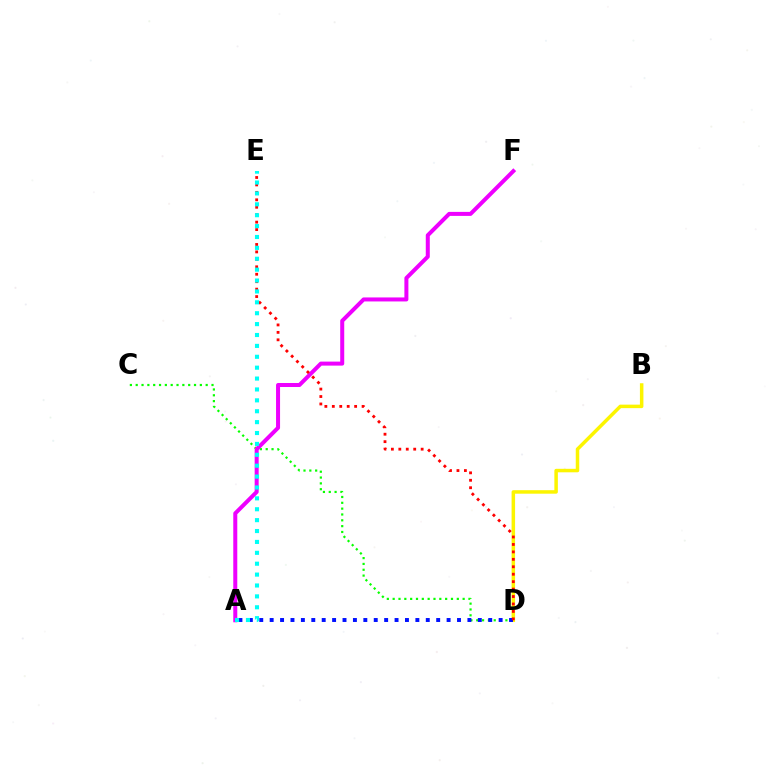{('C', 'D'): [{'color': '#08ff00', 'line_style': 'dotted', 'thickness': 1.58}], ('B', 'D'): [{'color': '#fcf500', 'line_style': 'solid', 'thickness': 2.52}], ('A', 'D'): [{'color': '#0010ff', 'line_style': 'dotted', 'thickness': 2.83}], ('A', 'F'): [{'color': '#ee00ff', 'line_style': 'solid', 'thickness': 2.89}], ('D', 'E'): [{'color': '#ff0000', 'line_style': 'dotted', 'thickness': 2.02}], ('A', 'E'): [{'color': '#00fff6', 'line_style': 'dotted', 'thickness': 2.96}]}